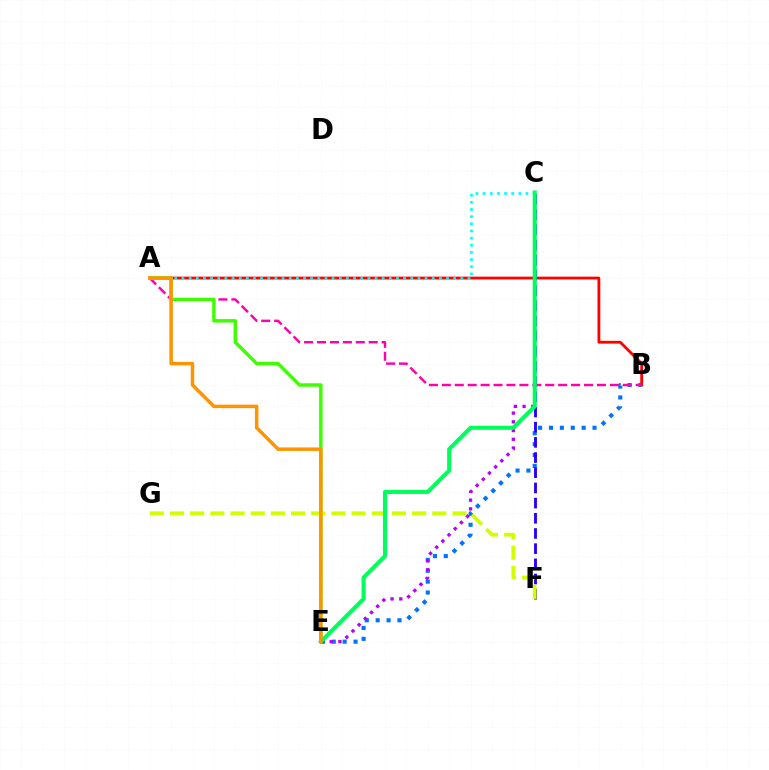{('A', 'B'): [{'color': '#ff0000', 'line_style': 'solid', 'thickness': 2.02}, {'color': '#ff00ac', 'line_style': 'dashed', 'thickness': 1.76}], ('B', 'E'): [{'color': '#0074ff', 'line_style': 'dotted', 'thickness': 2.96}], ('C', 'F'): [{'color': '#2500ff', 'line_style': 'dashed', 'thickness': 2.06}], ('A', 'C'): [{'color': '#00fff6', 'line_style': 'dotted', 'thickness': 1.94}], ('C', 'E'): [{'color': '#b900ff', 'line_style': 'dotted', 'thickness': 2.37}, {'color': '#00ff5c', 'line_style': 'solid', 'thickness': 2.93}], ('A', 'E'): [{'color': '#3dff00', 'line_style': 'solid', 'thickness': 2.48}, {'color': '#ff9400', 'line_style': 'solid', 'thickness': 2.5}], ('F', 'G'): [{'color': '#d1ff00', 'line_style': 'dashed', 'thickness': 2.74}]}